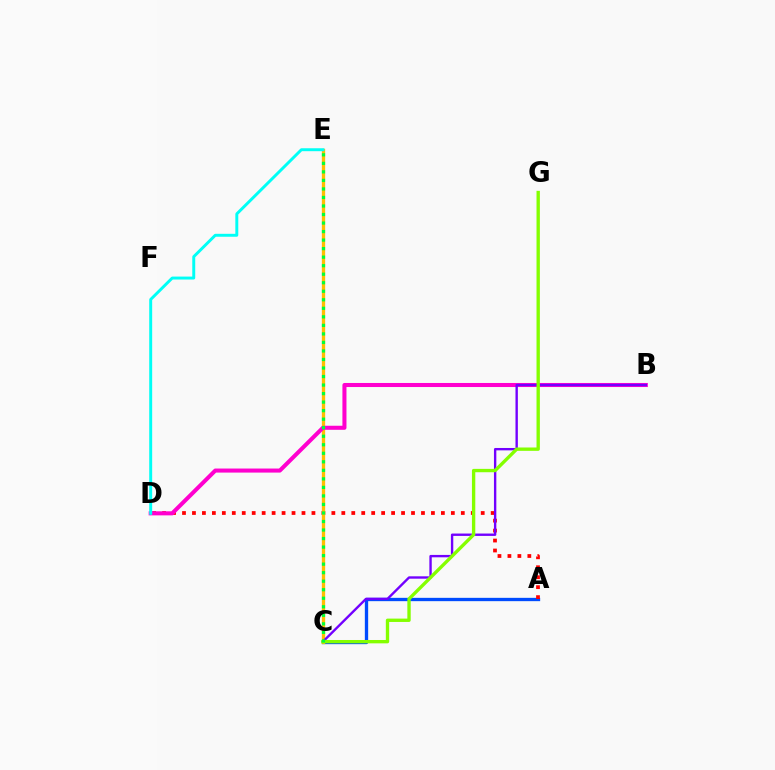{('A', 'C'): [{'color': '#004bff', 'line_style': 'solid', 'thickness': 2.39}], ('A', 'D'): [{'color': '#ff0000', 'line_style': 'dotted', 'thickness': 2.71}], ('C', 'E'): [{'color': '#ffbd00', 'line_style': 'solid', 'thickness': 2.38}, {'color': '#00ff39', 'line_style': 'dotted', 'thickness': 2.32}], ('B', 'D'): [{'color': '#ff00cf', 'line_style': 'solid', 'thickness': 2.92}], ('B', 'C'): [{'color': '#7200ff', 'line_style': 'solid', 'thickness': 1.71}], ('D', 'E'): [{'color': '#00fff6', 'line_style': 'solid', 'thickness': 2.12}], ('C', 'G'): [{'color': '#84ff00', 'line_style': 'solid', 'thickness': 2.41}]}